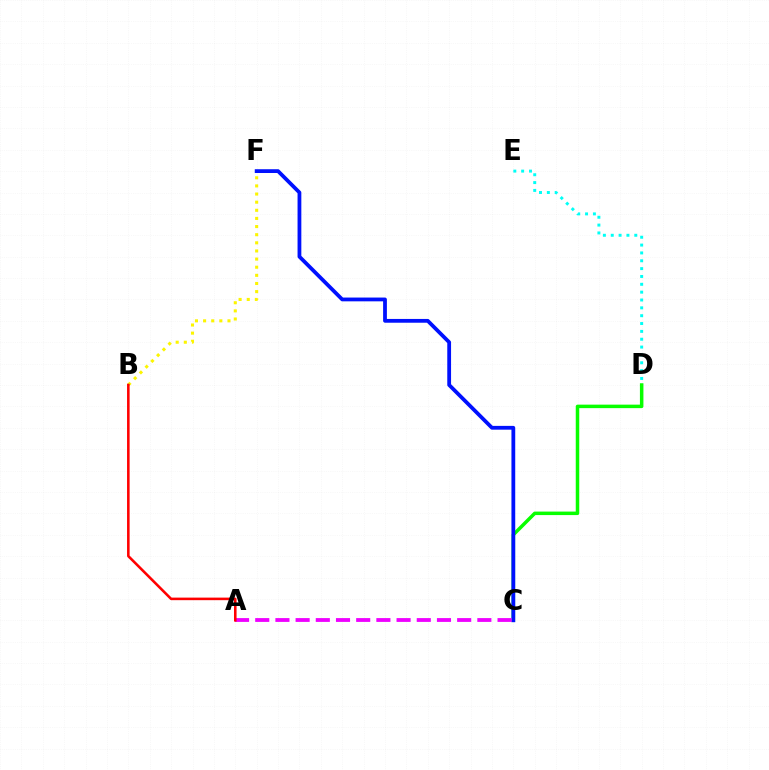{('B', 'F'): [{'color': '#fcf500', 'line_style': 'dotted', 'thickness': 2.21}], ('D', 'E'): [{'color': '#00fff6', 'line_style': 'dotted', 'thickness': 2.13}], ('C', 'D'): [{'color': '#08ff00', 'line_style': 'solid', 'thickness': 2.52}], ('C', 'F'): [{'color': '#0010ff', 'line_style': 'solid', 'thickness': 2.73}], ('A', 'C'): [{'color': '#ee00ff', 'line_style': 'dashed', 'thickness': 2.74}], ('A', 'B'): [{'color': '#ff0000', 'line_style': 'solid', 'thickness': 1.85}]}